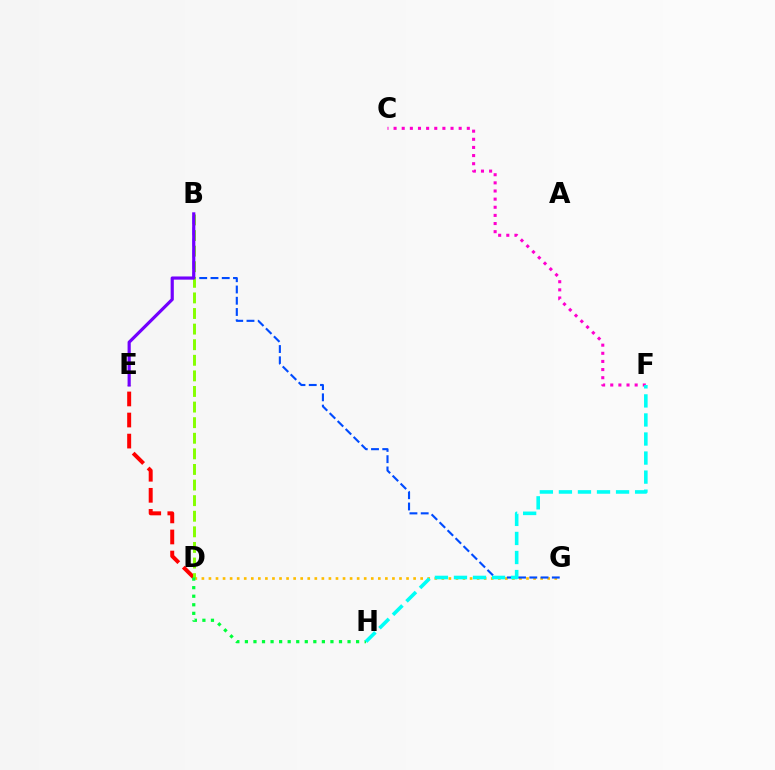{('D', 'G'): [{'color': '#ffbd00', 'line_style': 'dotted', 'thickness': 1.92}], ('D', 'E'): [{'color': '#ff0000', 'line_style': 'dashed', 'thickness': 2.86}], ('B', 'G'): [{'color': '#004bff', 'line_style': 'dashed', 'thickness': 1.53}], ('B', 'D'): [{'color': '#84ff00', 'line_style': 'dashed', 'thickness': 2.12}], ('C', 'F'): [{'color': '#ff00cf', 'line_style': 'dotted', 'thickness': 2.21}], ('B', 'E'): [{'color': '#7200ff', 'line_style': 'solid', 'thickness': 2.29}], ('D', 'H'): [{'color': '#00ff39', 'line_style': 'dotted', 'thickness': 2.32}], ('F', 'H'): [{'color': '#00fff6', 'line_style': 'dashed', 'thickness': 2.59}]}